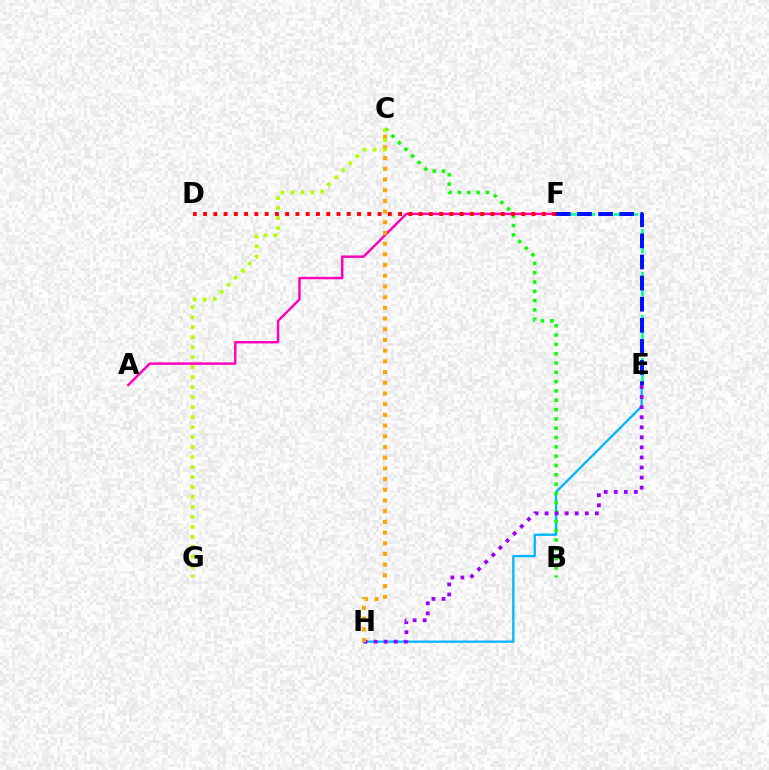{('A', 'F'): [{'color': '#ff00bd', 'line_style': 'solid', 'thickness': 1.76}], ('E', 'F'): [{'color': '#00ff9d', 'line_style': 'dashed', 'thickness': 1.95}, {'color': '#0010ff', 'line_style': 'dashed', 'thickness': 2.87}], ('E', 'H'): [{'color': '#00b5ff', 'line_style': 'solid', 'thickness': 1.66}, {'color': '#9b00ff', 'line_style': 'dotted', 'thickness': 2.73}], ('B', 'C'): [{'color': '#08ff00', 'line_style': 'dotted', 'thickness': 2.53}], ('C', 'H'): [{'color': '#ffa500', 'line_style': 'dotted', 'thickness': 2.91}], ('C', 'G'): [{'color': '#b3ff00', 'line_style': 'dotted', 'thickness': 2.71}], ('D', 'F'): [{'color': '#ff0000', 'line_style': 'dotted', 'thickness': 2.79}]}